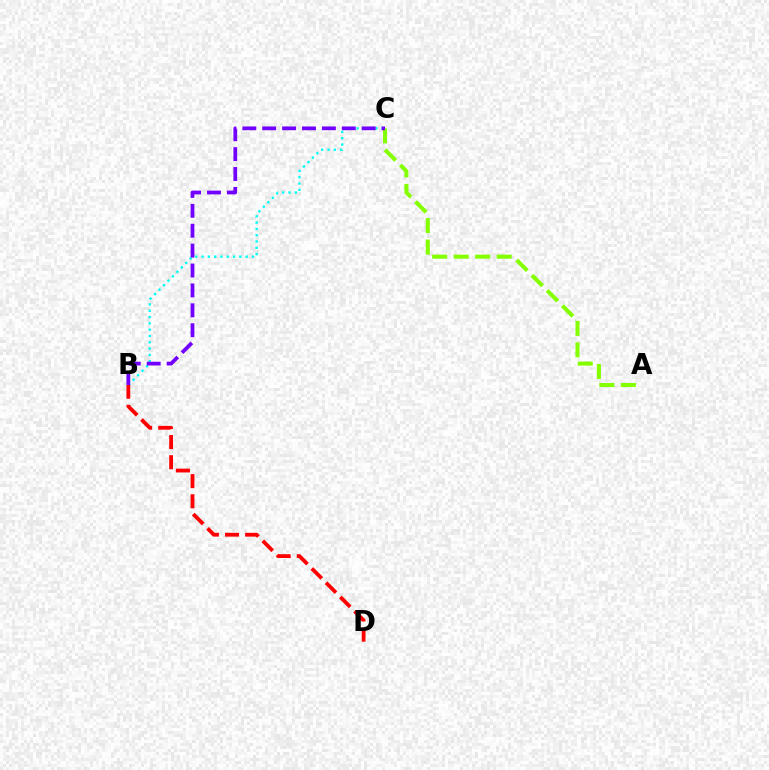{('B', 'C'): [{'color': '#00fff6', 'line_style': 'dotted', 'thickness': 1.71}, {'color': '#7200ff', 'line_style': 'dashed', 'thickness': 2.7}], ('A', 'C'): [{'color': '#84ff00', 'line_style': 'dashed', 'thickness': 2.92}], ('B', 'D'): [{'color': '#ff0000', 'line_style': 'dashed', 'thickness': 2.74}]}